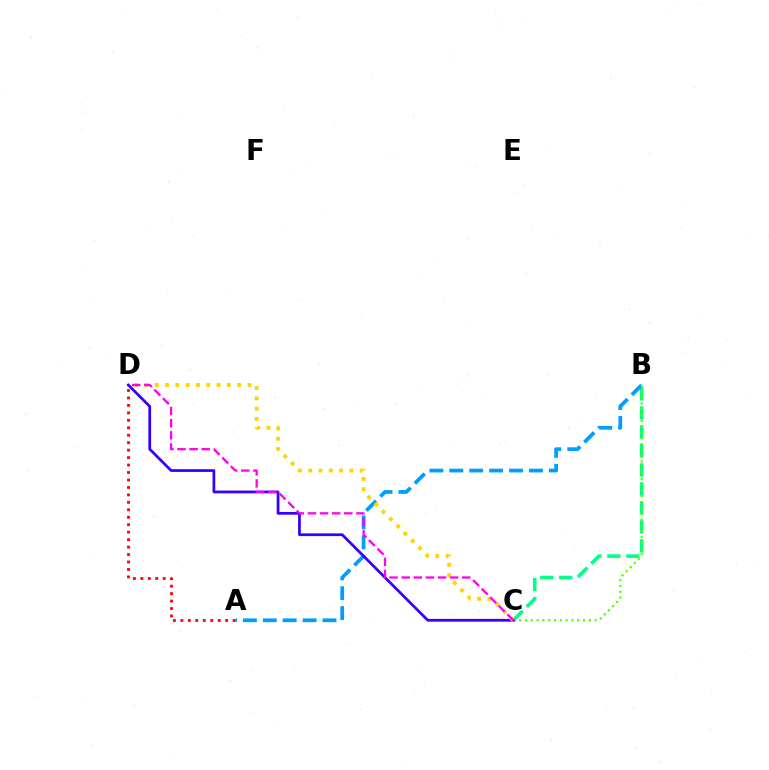{('B', 'C'): [{'color': '#00ff86', 'line_style': 'dashed', 'thickness': 2.58}, {'color': '#4fff00', 'line_style': 'dotted', 'thickness': 1.58}], ('A', 'D'): [{'color': '#ff0000', 'line_style': 'dotted', 'thickness': 2.03}], ('A', 'B'): [{'color': '#009eff', 'line_style': 'dashed', 'thickness': 2.7}], ('C', 'D'): [{'color': '#3700ff', 'line_style': 'solid', 'thickness': 1.98}, {'color': '#ffd500', 'line_style': 'dotted', 'thickness': 2.8}, {'color': '#ff00ed', 'line_style': 'dashed', 'thickness': 1.65}]}